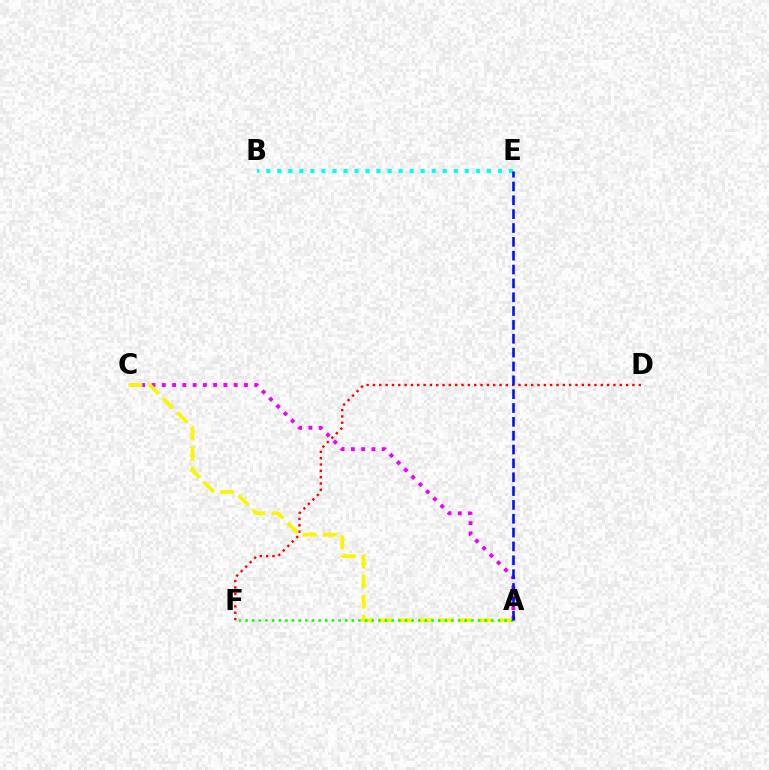{('A', 'C'): [{'color': '#ee00ff', 'line_style': 'dotted', 'thickness': 2.79}, {'color': '#fcf500', 'line_style': 'dashed', 'thickness': 2.73}], ('D', 'F'): [{'color': '#ff0000', 'line_style': 'dotted', 'thickness': 1.72}], ('A', 'F'): [{'color': '#08ff00', 'line_style': 'dotted', 'thickness': 1.8}], ('B', 'E'): [{'color': '#00fff6', 'line_style': 'dotted', 'thickness': 3.0}], ('A', 'E'): [{'color': '#0010ff', 'line_style': 'dashed', 'thickness': 1.88}]}